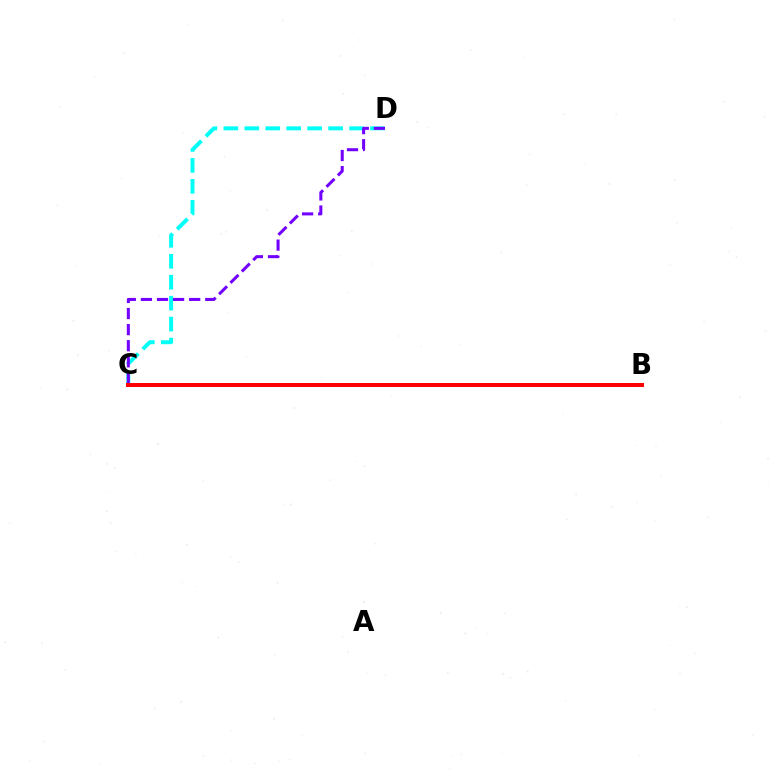{('C', 'D'): [{'color': '#00fff6', 'line_style': 'dashed', 'thickness': 2.85}, {'color': '#7200ff', 'line_style': 'dashed', 'thickness': 2.19}], ('B', 'C'): [{'color': '#84ff00', 'line_style': 'dashed', 'thickness': 1.88}, {'color': '#ff0000', 'line_style': 'solid', 'thickness': 2.88}]}